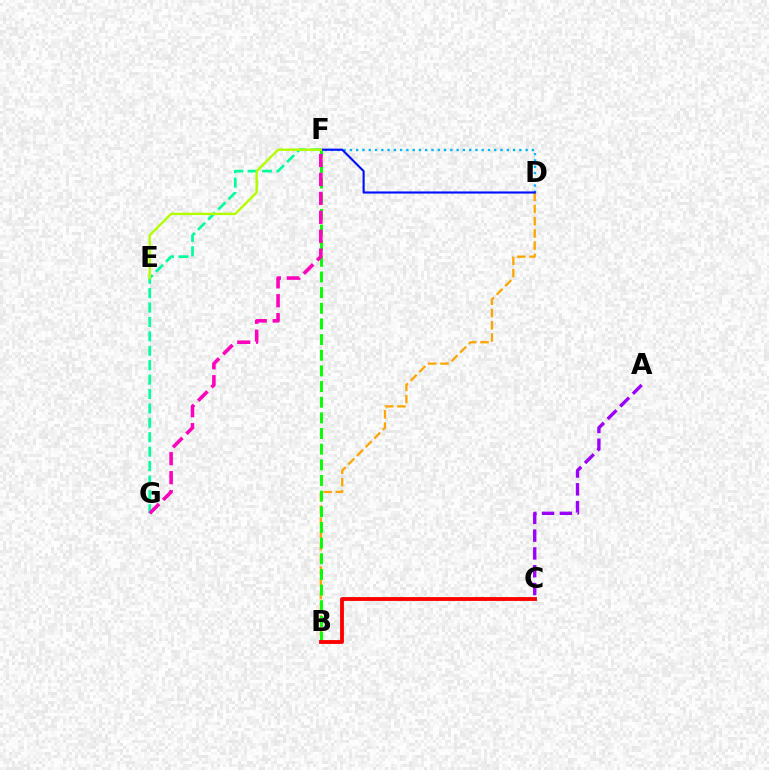{('F', 'G'): [{'color': '#00ff9d', 'line_style': 'dashed', 'thickness': 1.96}, {'color': '#ff00bd', 'line_style': 'dashed', 'thickness': 2.57}], ('D', 'F'): [{'color': '#00b5ff', 'line_style': 'dotted', 'thickness': 1.7}, {'color': '#0010ff', 'line_style': 'solid', 'thickness': 1.53}], ('B', 'D'): [{'color': '#ffa500', 'line_style': 'dashed', 'thickness': 1.66}], ('B', 'F'): [{'color': '#08ff00', 'line_style': 'dashed', 'thickness': 2.13}], ('A', 'C'): [{'color': '#9b00ff', 'line_style': 'dashed', 'thickness': 2.42}], ('B', 'C'): [{'color': '#ff0000', 'line_style': 'solid', 'thickness': 2.77}], ('E', 'F'): [{'color': '#b3ff00', 'line_style': 'solid', 'thickness': 1.75}]}